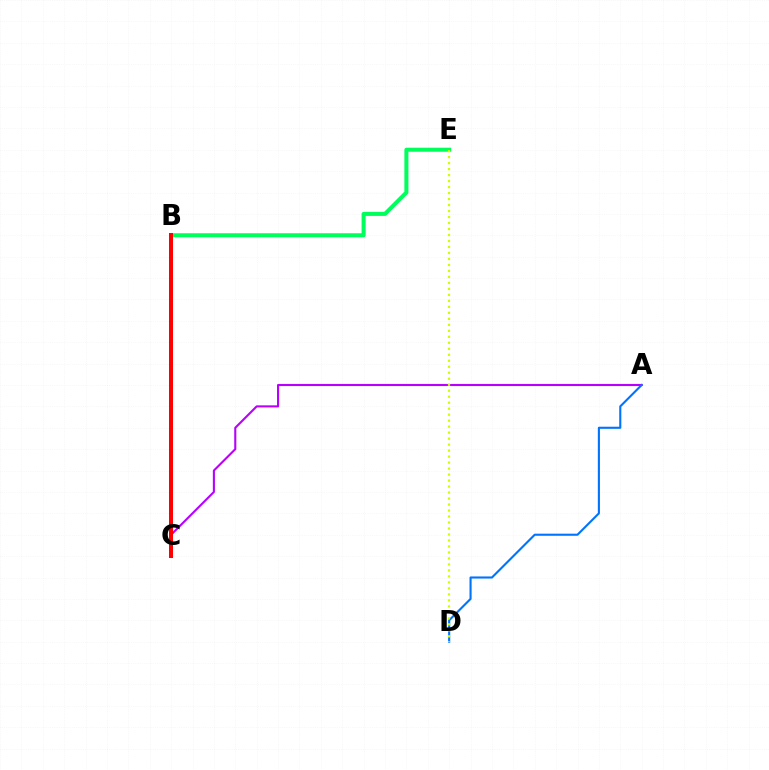{('B', 'E'): [{'color': '#00ff5c', 'line_style': 'solid', 'thickness': 2.91}], ('A', 'C'): [{'color': '#b900ff', 'line_style': 'solid', 'thickness': 1.51}], ('A', 'D'): [{'color': '#0074ff', 'line_style': 'solid', 'thickness': 1.51}], ('D', 'E'): [{'color': '#d1ff00', 'line_style': 'dotted', 'thickness': 1.63}], ('B', 'C'): [{'color': '#ff0000', 'line_style': 'solid', 'thickness': 2.88}]}